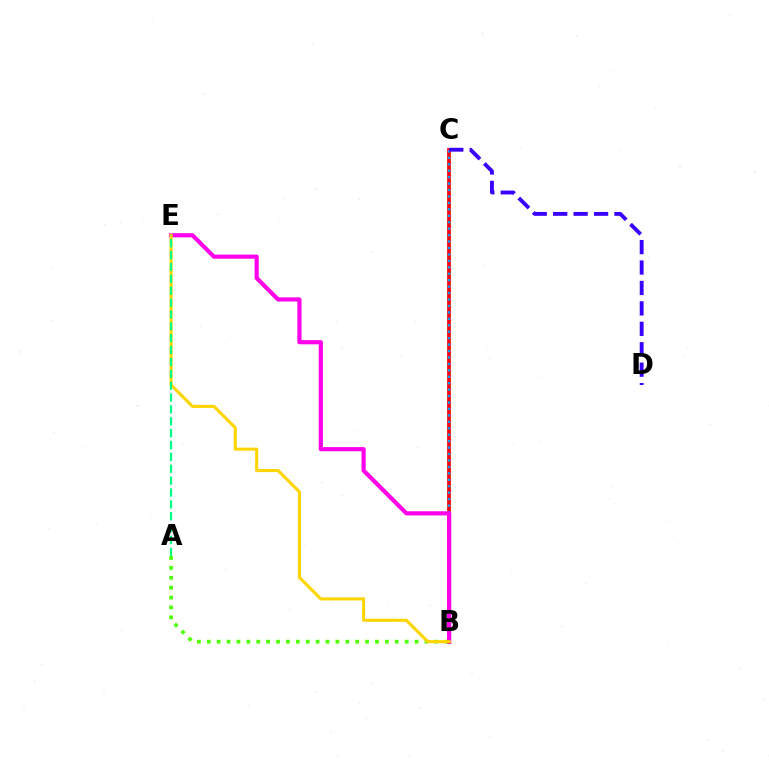{('B', 'C'): [{'color': '#ff0000', 'line_style': 'solid', 'thickness': 2.69}, {'color': '#009eff', 'line_style': 'dotted', 'thickness': 1.75}], ('C', 'D'): [{'color': '#3700ff', 'line_style': 'dashed', 'thickness': 2.78}], ('A', 'B'): [{'color': '#4fff00', 'line_style': 'dotted', 'thickness': 2.69}], ('B', 'E'): [{'color': '#ff00ed', 'line_style': 'solid', 'thickness': 3.0}, {'color': '#ffd500', 'line_style': 'solid', 'thickness': 2.21}], ('A', 'E'): [{'color': '#00ff86', 'line_style': 'dashed', 'thickness': 1.61}]}